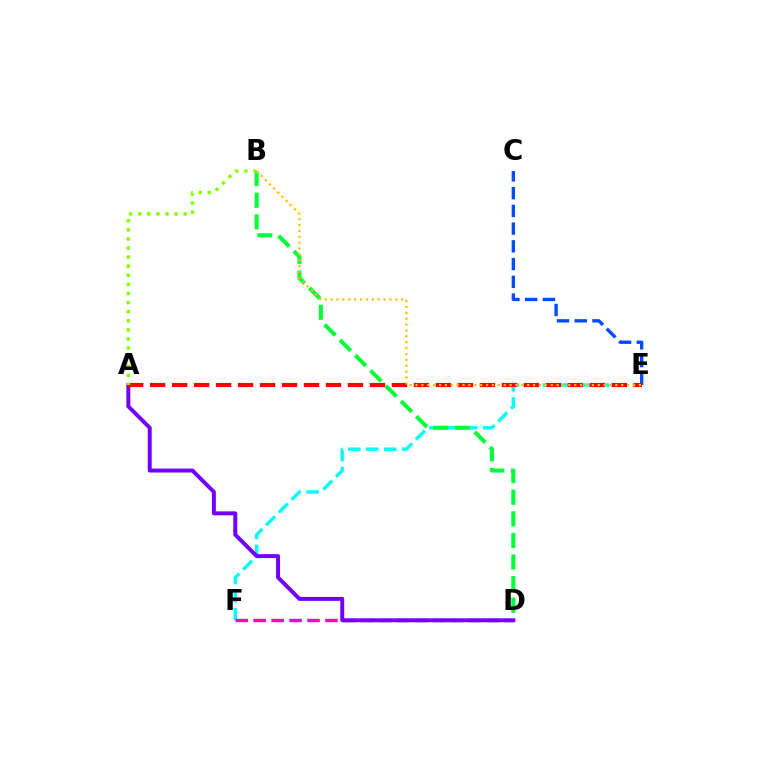{('E', 'F'): [{'color': '#00fff6', 'line_style': 'dashed', 'thickness': 2.44}], ('B', 'D'): [{'color': '#00ff39', 'line_style': 'dashed', 'thickness': 2.93}], ('D', 'F'): [{'color': '#ff00cf', 'line_style': 'dashed', 'thickness': 2.44}], ('C', 'E'): [{'color': '#004bff', 'line_style': 'dashed', 'thickness': 2.41}], ('A', 'D'): [{'color': '#7200ff', 'line_style': 'solid', 'thickness': 2.84}], ('A', 'E'): [{'color': '#ff0000', 'line_style': 'dashed', 'thickness': 2.99}], ('B', 'E'): [{'color': '#ffbd00', 'line_style': 'dotted', 'thickness': 1.6}], ('A', 'B'): [{'color': '#84ff00', 'line_style': 'dotted', 'thickness': 2.47}]}